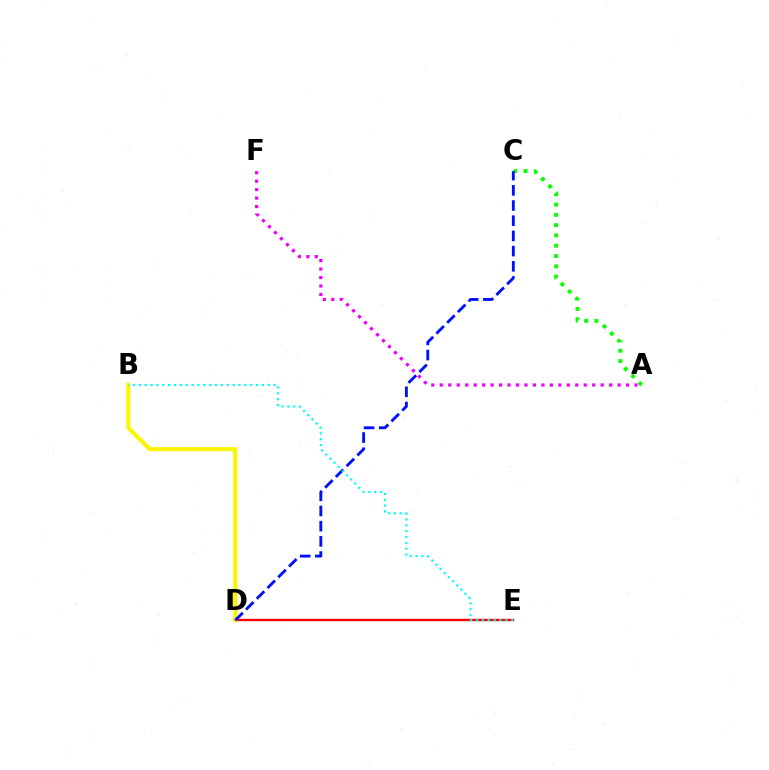{('A', 'C'): [{'color': '#08ff00', 'line_style': 'dotted', 'thickness': 2.8}], ('D', 'E'): [{'color': '#ff0000', 'line_style': 'solid', 'thickness': 1.71}], ('B', 'D'): [{'color': '#fcf500', 'line_style': 'solid', 'thickness': 2.97}], ('A', 'F'): [{'color': '#ee00ff', 'line_style': 'dotted', 'thickness': 2.3}], ('C', 'D'): [{'color': '#0010ff', 'line_style': 'dashed', 'thickness': 2.06}], ('B', 'E'): [{'color': '#00fff6', 'line_style': 'dotted', 'thickness': 1.59}]}